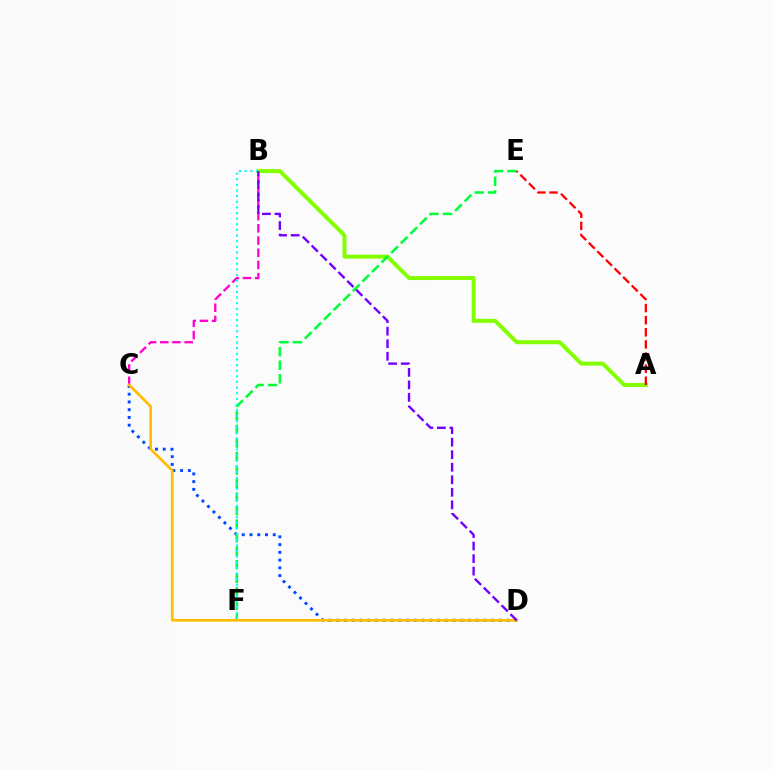{('C', 'D'): [{'color': '#004bff', 'line_style': 'dotted', 'thickness': 2.1}, {'color': '#ffbd00', 'line_style': 'solid', 'thickness': 1.93}], ('A', 'B'): [{'color': '#84ff00', 'line_style': 'solid', 'thickness': 2.86}], ('B', 'C'): [{'color': '#ff00cf', 'line_style': 'dashed', 'thickness': 1.66}], ('E', 'F'): [{'color': '#00ff39', 'line_style': 'dashed', 'thickness': 1.84}], ('B', 'F'): [{'color': '#00fff6', 'line_style': 'dotted', 'thickness': 1.53}], ('B', 'D'): [{'color': '#7200ff', 'line_style': 'dashed', 'thickness': 1.7}], ('A', 'E'): [{'color': '#ff0000', 'line_style': 'dashed', 'thickness': 1.65}]}